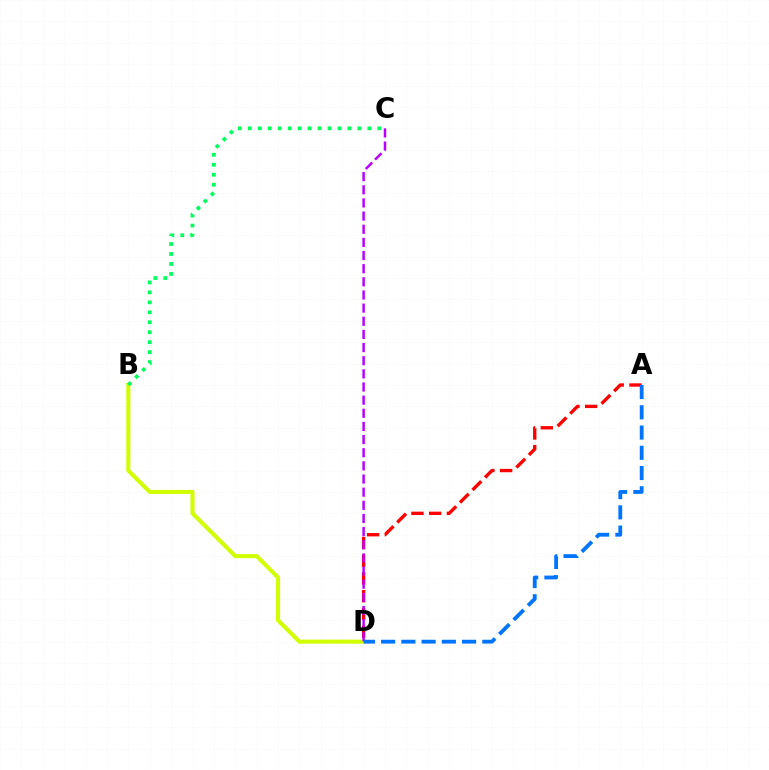{('A', 'D'): [{'color': '#ff0000', 'line_style': 'dashed', 'thickness': 2.41}, {'color': '#0074ff', 'line_style': 'dashed', 'thickness': 2.75}], ('B', 'D'): [{'color': '#d1ff00', 'line_style': 'solid', 'thickness': 2.93}], ('C', 'D'): [{'color': '#b900ff', 'line_style': 'dashed', 'thickness': 1.79}], ('B', 'C'): [{'color': '#00ff5c', 'line_style': 'dotted', 'thickness': 2.71}]}